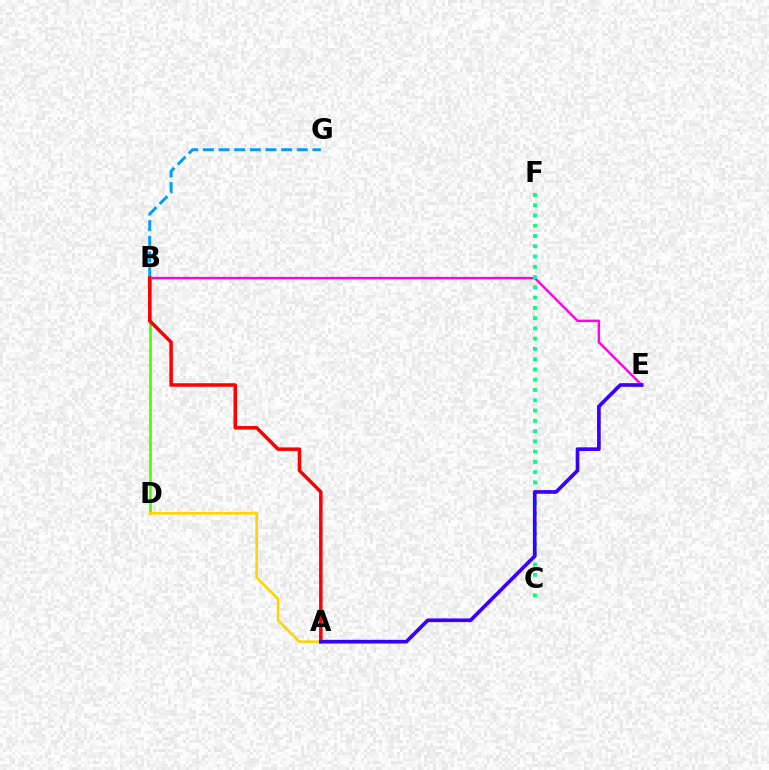{('B', 'G'): [{'color': '#009eff', 'line_style': 'dashed', 'thickness': 2.13}], ('B', 'E'): [{'color': '#ff00ed', 'line_style': 'solid', 'thickness': 1.73}], ('B', 'D'): [{'color': '#4fff00', 'line_style': 'solid', 'thickness': 1.98}], ('A', 'D'): [{'color': '#ffd500', 'line_style': 'solid', 'thickness': 1.87}], ('A', 'B'): [{'color': '#ff0000', 'line_style': 'solid', 'thickness': 2.53}], ('C', 'F'): [{'color': '#00ff86', 'line_style': 'dotted', 'thickness': 2.79}], ('A', 'E'): [{'color': '#3700ff', 'line_style': 'solid', 'thickness': 2.65}]}